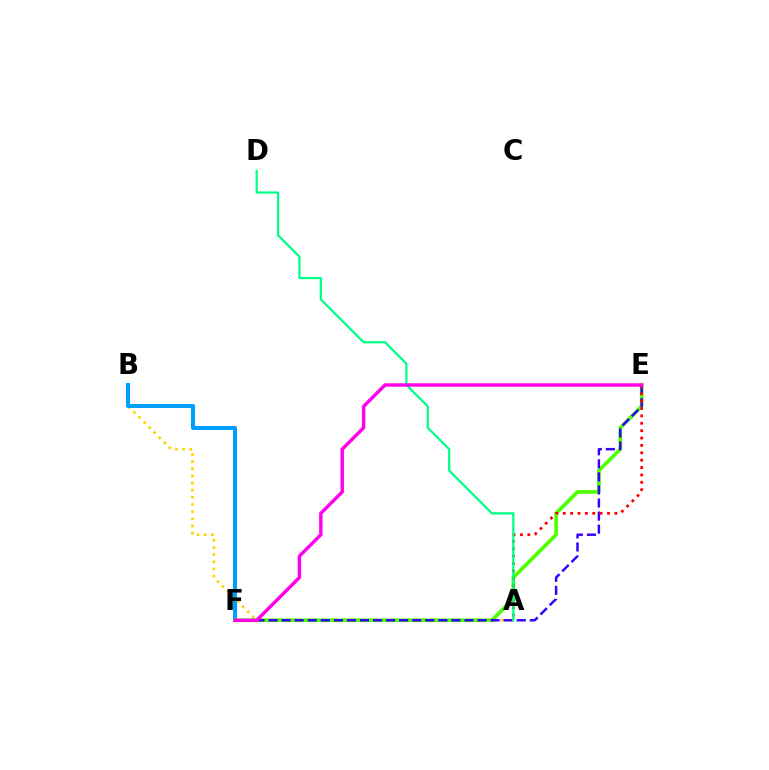{('A', 'B'): [{'color': '#ffd500', 'line_style': 'dotted', 'thickness': 1.94}], ('B', 'F'): [{'color': '#009eff', 'line_style': 'solid', 'thickness': 2.9}], ('E', 'F'): [{'color': '#4fff00', 'line_style': 'solid', 'thickness': 2.63}, {'color': '#3700ff', 'line_style': 'dashed', 'thickness': 1.77}, {'color': '#ff00ed', 'line_style': 'solid', 'thickness': 2.46}], ('A', 'E'): [{'color': '#ff0000', 'line_style': 'dotted', 'thickness': 2.0}], ('A', 'D'): [{'color': '#00ff86', 'line_style': 'solid', 'thickness': 1.62}]}